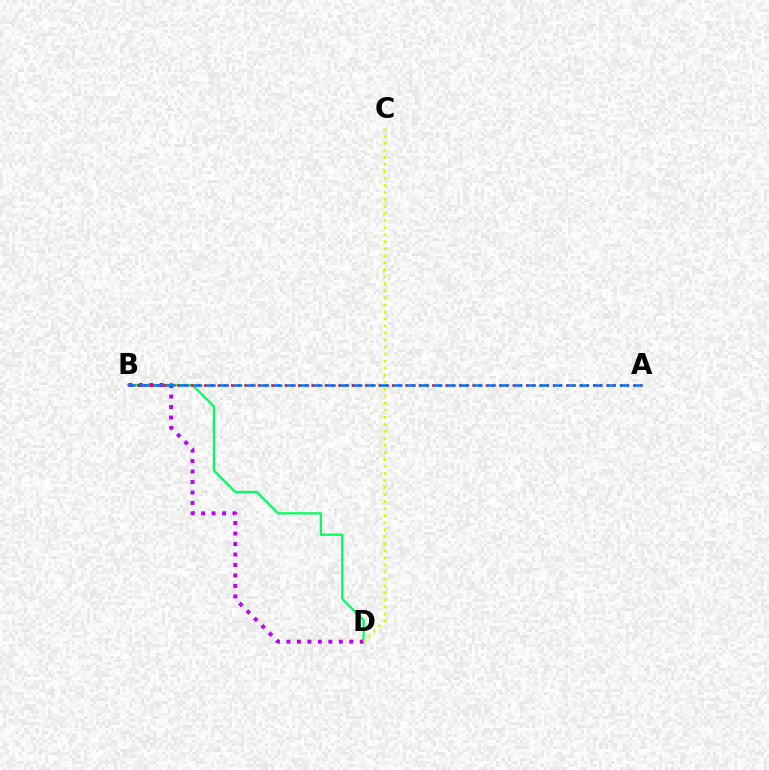{('B', 'D'): [{'color': '#00ff5c', 'line_style': 'solid', 'thickness': 1.61}, {'color': '#b900ff', 'line_style': 'dotted', 'thickness': 2.85}], ('A', 'B'): [{'color': '#ff0000', 'line_style': 'dotted', 'thickness': 1.82}, {'color': '#0074ff', 'line_style': 'dashed', 'thickness': 1.81}], ('C', 'D'): [{'color': '#d1ff00', 'line_style': 'dotted', 'thickness': 1.91}]}